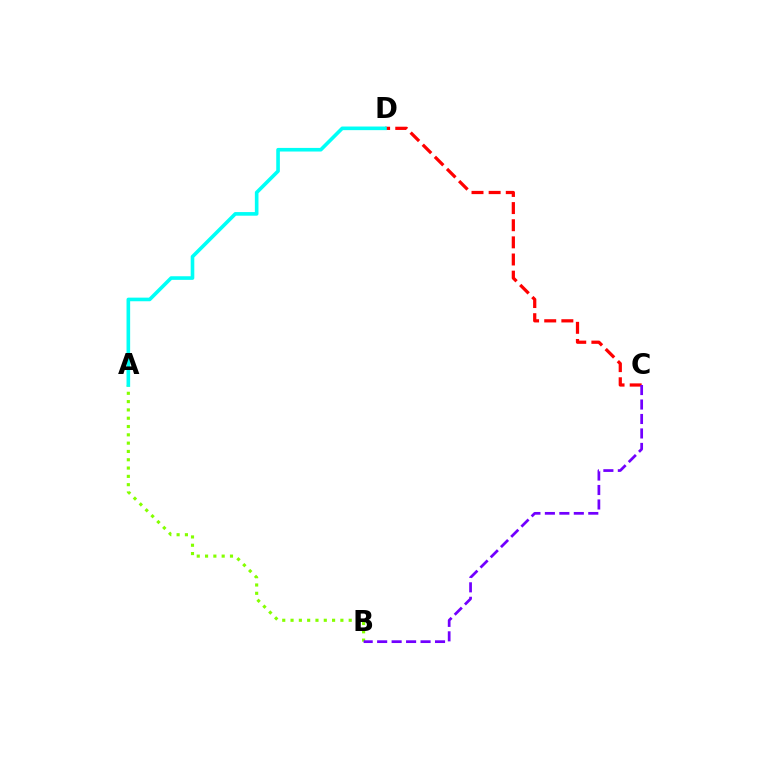{('A', 'B'): [{'color': '#84ff00', 'line_style': 'dotted', 'thickness': 2.26}], ('C', 'D'): [{'color': '#ff0000', 'line_style': 'dashed', 'thickness': 2.33}], ('B', 'C'): [{'color': '#7200ff', 'line_style': 'dashed', 'thickness': 1.97}], ('A', 'D'): [{'color': '#00fff6', 'line_style': 'solid', 'thickness': 2.61}]}